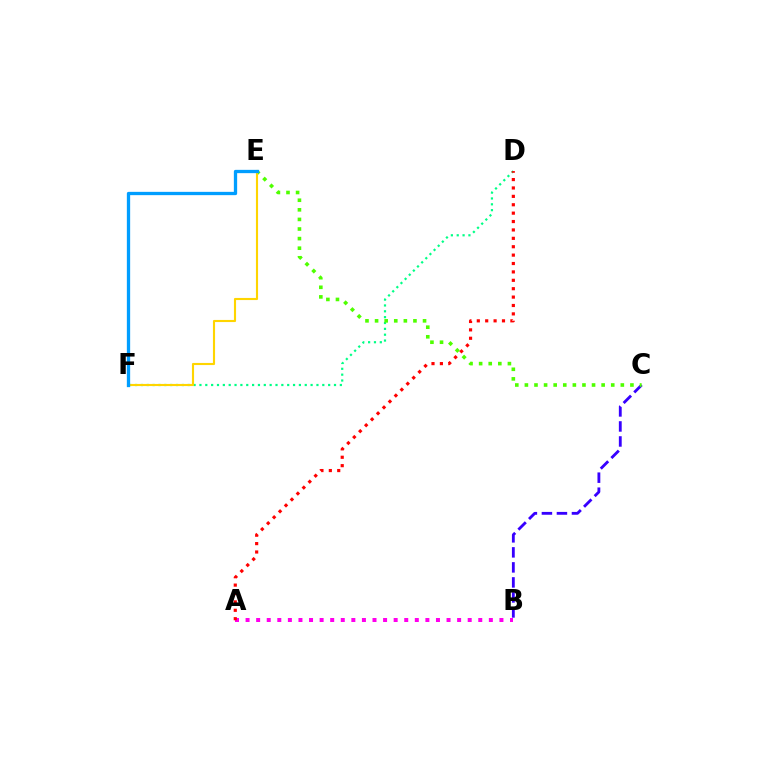{('D', 'F'): [{'color': '#00ff86', 'line_style': 'dotted', 'thickness': 1.59}], ('B', 'C'): [{'color': '#3700ff', 'line_style': 'dashed', 'thickness': 2.04}], ('A', 'B'): [{'color': '#ff00ed', 'line_style': 'dotted', 'thickness': 2.87}], ('C', 'E'): [{'color': '#4fff00', 'line_style': 'dotted', 'thickness': 2.61}], ('E', 'F'): [{'color': '#ffd500', 'line_style': 'solid', 'thickness': 1.53}, {'color': '#009eff', 'line_style': 'solid', 'thickness': 2.38}], ('A', 'D'): [{'color': '#ff0000', 'line_style': 'dotted', 'thickness': 2.28}]}